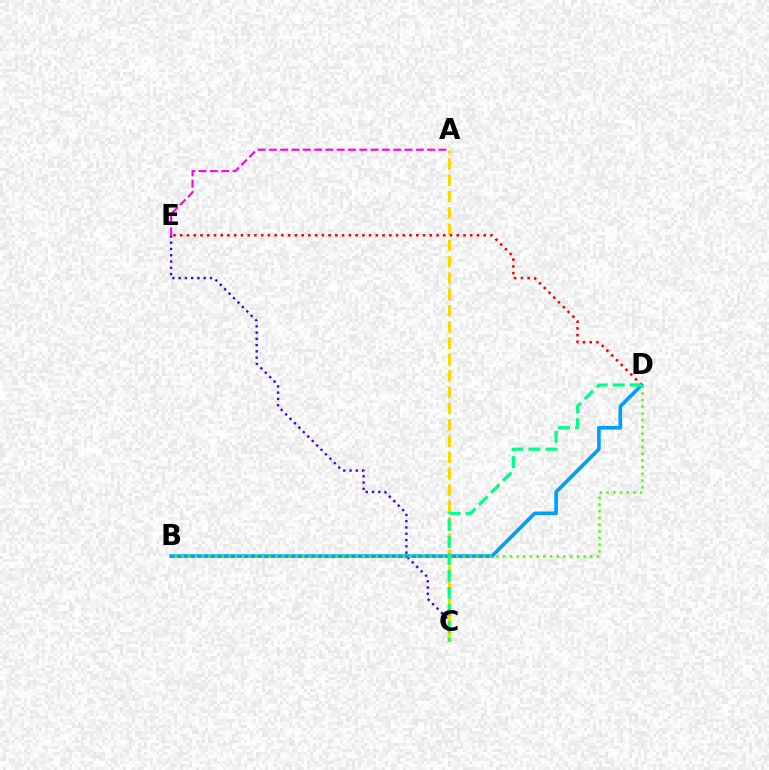{('C', 'E'): [{'color': '#3700ff', 'line_style': 'dotted', 'thickness': 1.7}], ('A', 'C'): [{'color': '#ffd500', 'line_style': 'dashed', 'thickness': 2.22}], ('D', 'E'): [{'color': '#ff0000', 'line_style': 'dotted', 'thickness': 1.83}], ('B', 'D'): [{'color': '#009eff', 'line_style': 'solid', 'thickness': 2.63}, {'color': '#4fff00', 'line_style': 'dotted', 'thickness': 1.82}], ('C', 'D'): [{'color': '#00ff86', 'line_style': 'dashed', 'thickness': 2.31}], ('A', 'E'): [{'color': '#ff00ed', 'line_style': 'dashed', 'thickness': 1.54}]}